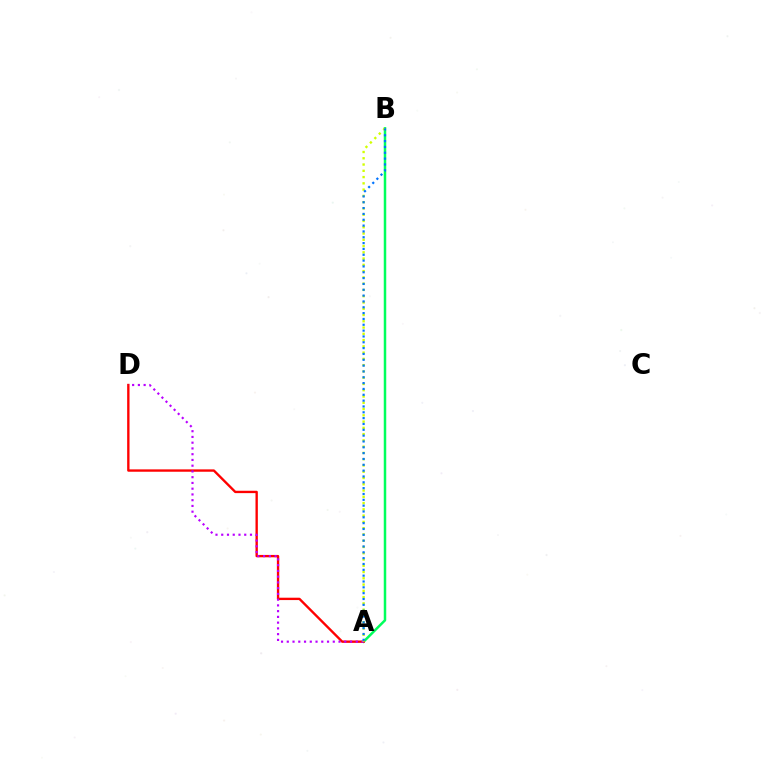{('A', 'B'): [{'color': '#00ff5c', 'line_style': 'solid', 'thickness': 1.79}, {'color': '#d1ff00', 'line_style': 'dotted', 'thickness': 1.7}, {'color': '#0074ff', 'line_style': 'dotted', 'thickness': 1.59}], ('A', 'D'): [{'color': '#ff0000', 'line_style': 'solid', 'thickness': 1.7}, {'color': '#b900ff', 'line_style': 'dotted', 'thickness': 1.56}]}